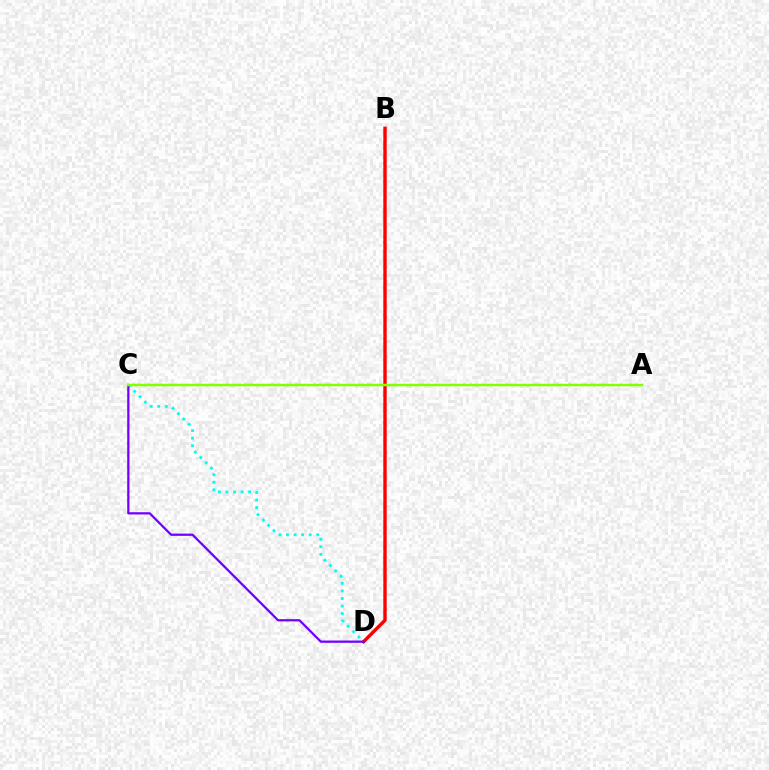{('C', 'D'): [{'color': '#00fff6', 'line_style': 'dotted', 'thickness': 2.06}, {'color': '#7200ff', 'line_style': 'solid', 'thickness': 1.62}], ('B', 'D'): [{'color': '#ff0000', 'line_style': 'solid', 'thickness': 2.45}], ('A', 'C'): [{'color': '#84ff00', 'line_style': 'solid', 'thickness': 1.8}]}